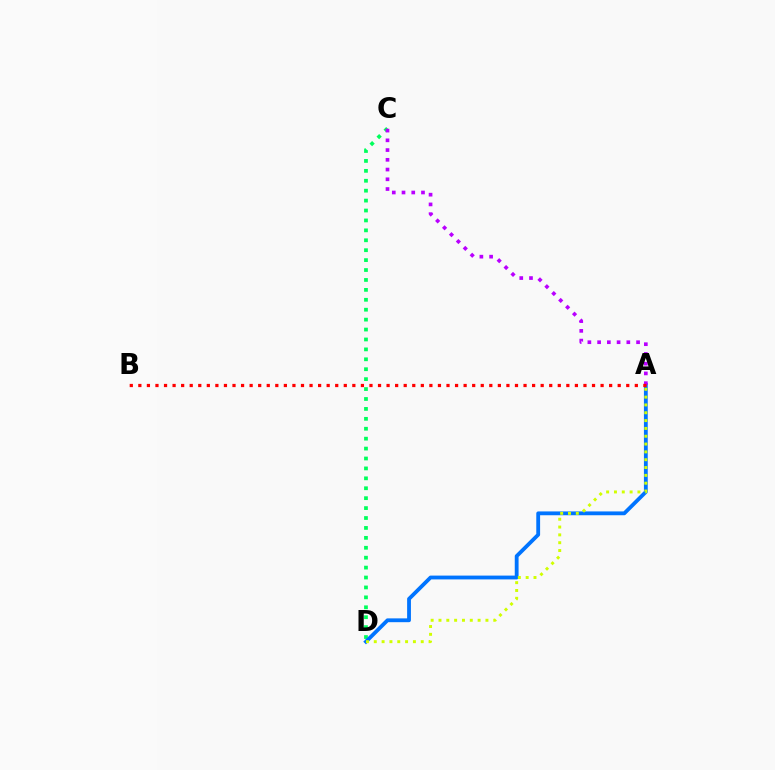{('C', 'D'): [{'color': '#00ff5c', 'line_style': 'dotted', 'thickness': 2.7}], ('A', 'D'): [{'color': '#0074ff', 'line_style': 'solid', 'thickness': 2.75}, {'color': '#d1ff00', 'line_style': 'dotted', 'thickness': 2.13}], ('A', 'C'): [{'color': '#b900ff', 'line_style': 'dotted', 'thickness': 2.65}], ('A', 'B'): [{'color': '#ff0000', 'line_style': 'dotted', 'thickness': 2.33}]}